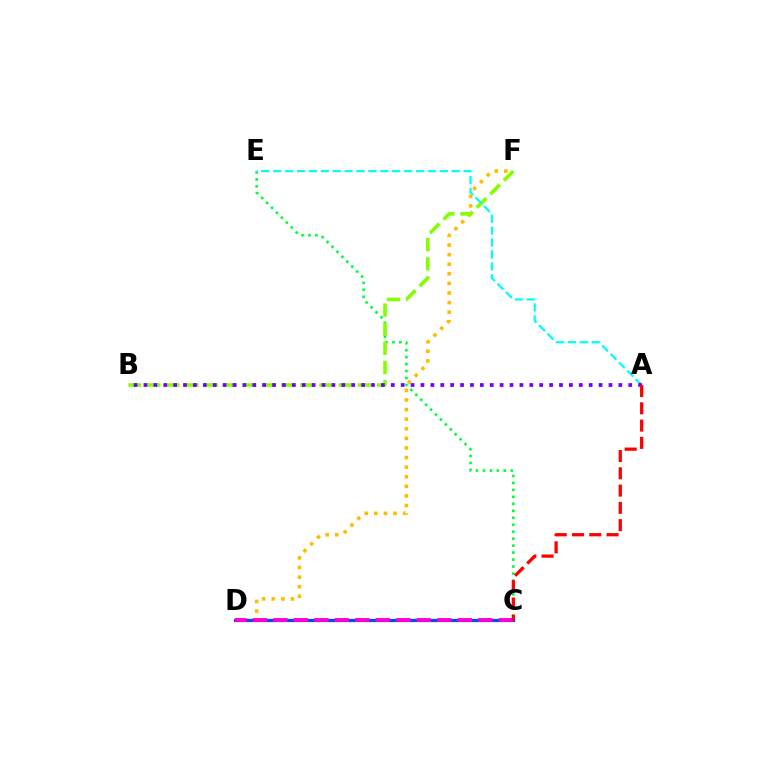{('D', 'F'): [{'color': '#ffbd00', 'line_style': 'dotted', 'thickness': 2.61}], ('C', 'E'): [{'color': '#00ff39', 'line_style': 'dotted', 'thickness': 1.89}], ('B', 'F'): [{'color': '#84ff00', 'line_style': 'dashed', 'thickness': 2.6}], ('C', 'D'): [{'color': '#004bff', 'line_style': 'solid', 'thickness': 2.31}, {'color': '#ff00cf', 'line_style': 'dashed', 'thickness': 2.78}], ('A', 'E'): [{'color': '#00fff6', 'line_style': 'dashed', 'thickness': 1.62}], ('A', 'B'): [{'color': '#7200ff', 'line_style': 'dotted', 'thickness': 2.69}], ('A', 'C'): [{'color': '#ff0000', 'line_style': 'dashed', 'thickness': 2.35}]}